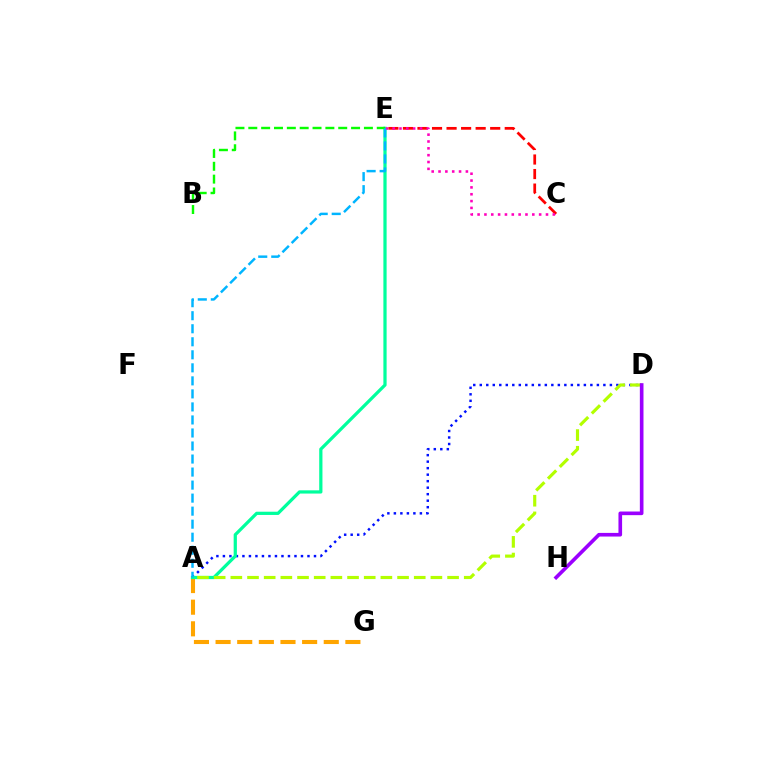{('C', 'E'): [{'color': '#ff0000', 'line_style': 'dashed', 'thickness': 1.98}, {'color': '#ff00bd', 'line_style': 'dotted', 'thickness': 1.86}], ('A', 'D'): [{'color': '#0010ff', 'line_style': 'dotted', 'thickness': 1.77}, {'color': '#b3ff00', 'line_style': 'dashed', 'thickness': 2.26}], ('A', 'G'): [{'color': '#ffa500', 'line_style': 'dashed', 'thickness': 2.94}], ('A', 'E'): [{'color': '#00ff9d', 'line_style': 'solid', 'thickness': 2.33}, {'color': '#00b5ff', 'line_style': 'dashed', 'thickness': 1.77}], ('B', 'E'): [{'color': '#08ff00', 'line_style': 'dashed', 'thickness': 1.75}], ('D', 'H'): [{'color': '#9b00ff', 'line_style': 'solid', 'thickness': 2.62}]}